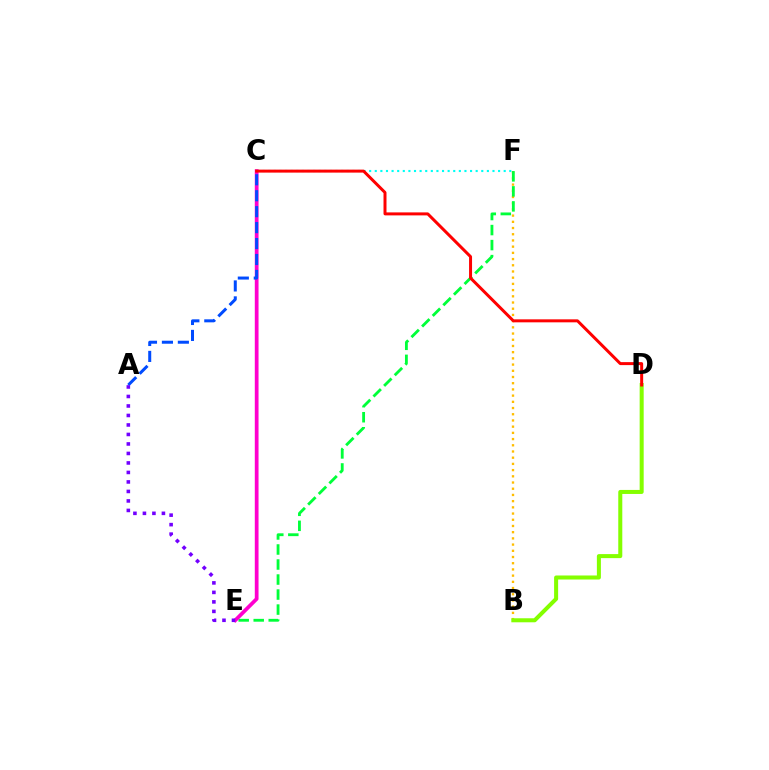{('B', 'F'): [{'color': '#ffbd00', 'line_style': 'dotted', 'thickness': 1.69}], ('E', 'F'): [{'color': '#00ff39', 'line_style': 'dashed', 'thickness': 2.04}], ('C', 'E'): [{'color': '#ff00cf', 'line_style': 'solid', 'thickness': 2.7}], ('C', 'F'): [{'color': '#00fff6', 'line_style': 'dotted', 'thickness': 1.52}], ('A', 'C'): [{'color': '#004bff', 'line_style': 'dashed', 'thickness': 2.17}], ('B', 'D'): [{'color': '#84ff00', 'line_style': 'solid', 'thickness': 2.9}], ('C', 'D'): [{'color': '#ff0000', 'line_style': 'solid', 'thickness': 2.15}], ('A', 'E'): [{'color': '#7200ff', 'line_style': 'dotted', 'thickness': 2.58}]}